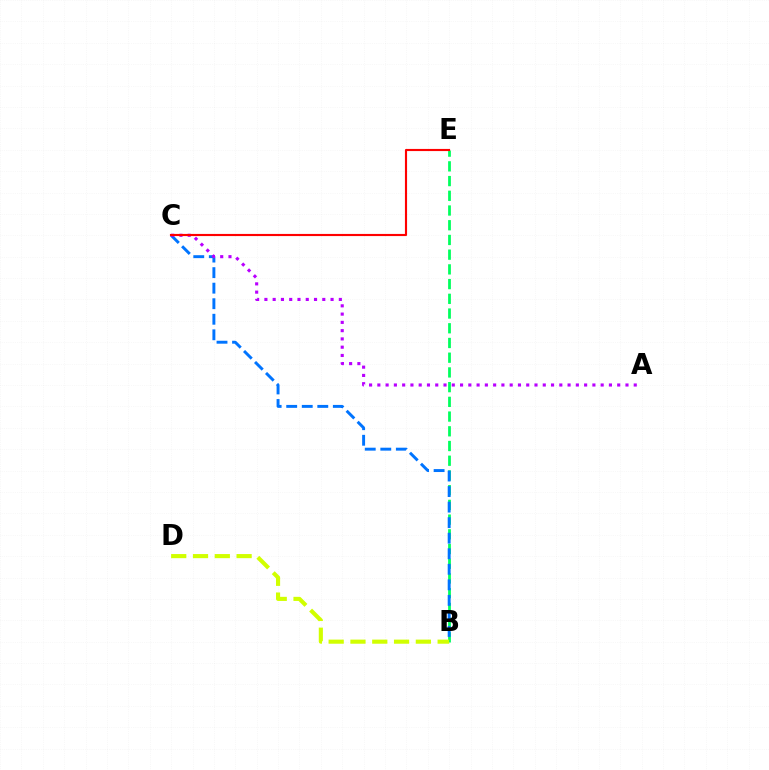{('B', 'E'): [{'color': '#00ff5c', 'line_style': 'dashed', 'thickness': 2.0}], ('B', 'C'): [{'color': '#0074ff', 'line_style': 'dashed', 'thickness': 2.11}], ('A', 'C'): [{'color': '#b900ff', 'line_style': 'dotted', 'thickness': 2.25}], ('B', 'D'): [{'color': '#d1ff00', 'line_style': 'dashed', 'thickness': 2.96}], ('C', 'E'): [{'color': '#ff0000', 'line_style': 'solid', 'thickness': 1.54}]}